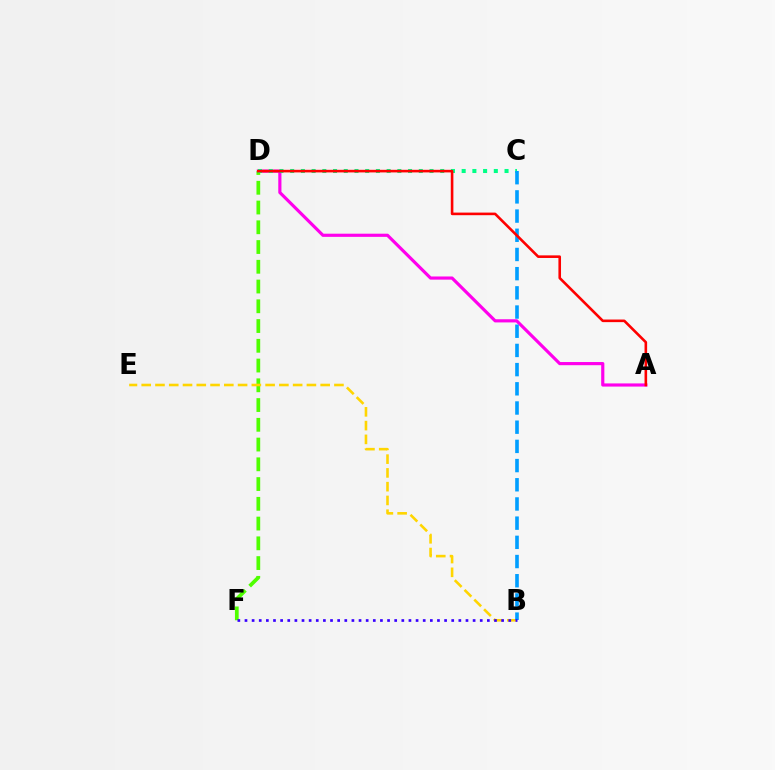{('A', 'D'): [{'color': '#ff00ed', 'line_style': 'solid', 'thickness': 2.28}, {'color': '#ff0000', 'line_style': 'solid', 'thickness': 1.87}], ('D', 'F'): [{'color': '#4fff00', 'line_style': 'dashed', 'thickness': 2.68}], ('B', 'E'): [{'color': '#ffd500', 'line_style': 'dashed', 'thickness': 1.87}], ('C', 'D'): [{'color': '#00ff86', 'line_style': 'dotted', 'thickness': 2.91}], ('B', 'C'): [{'color': '#009eff', 'line_style': 'dashed', 'thickness': 2.61}], ('B', 'F'): [{'color': '#3700ff', 'line_style': 'dotted', 'thickness': 1.94}]}